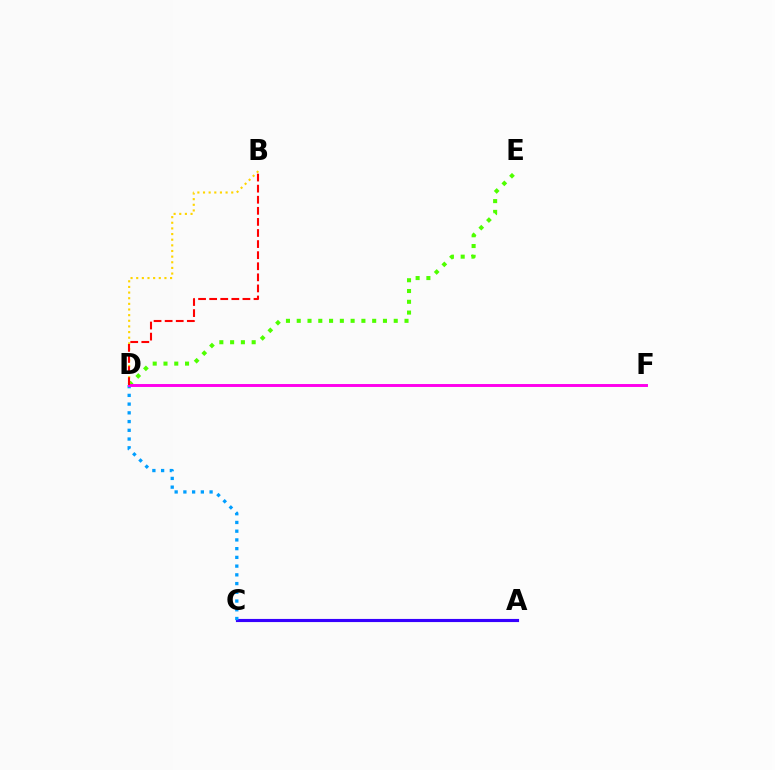{('D', 'E'): [{'color': '#4fff00', 'line_style': 'dotted', 'thickness': 2.93}], ('A', 'C'): [{'color': '#00ff86', 'line_style': 'dotted', 'thickness': 2.13}, {'color': '#3700ff', 'line_style': 'solid', 'thickness': 2.26}], ('C', 'D'): [{'color': '#009eff', 'line_style': 'dotted', 'thickness': 2.37}], ('B', 'D'): [{'color': '#ffd500', 'line_style': 'dotted', 'thickness': 1.53}, {'color': '#ff0000', 'line_style': 'dashed', 'thickness': 1.51}], ('D', 'F'): [{'color': '#ff00ed', 'line_style': 'solid', 'thickness': 2.11}]}